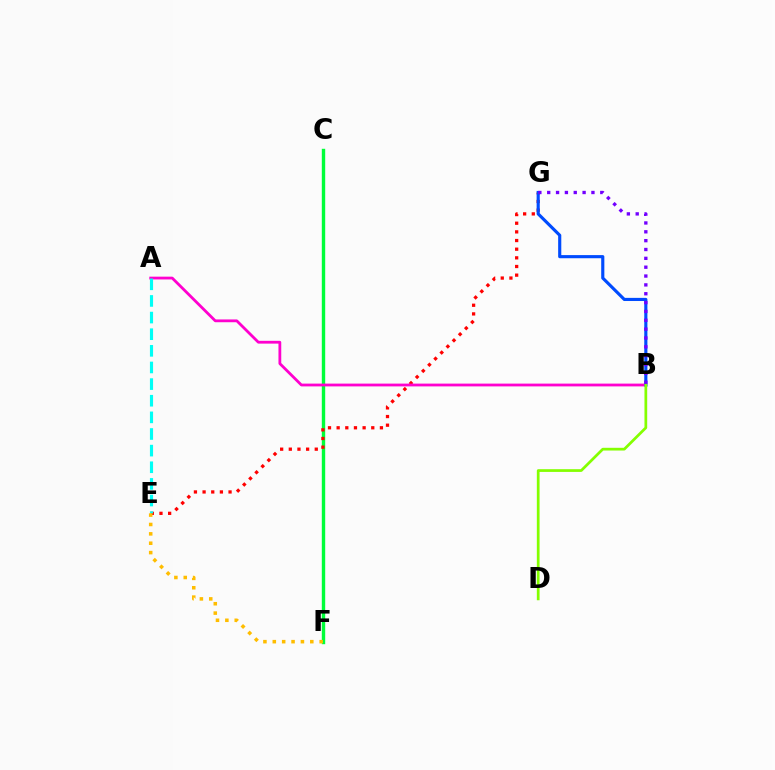{('C', 'F'): [{'color': '#00ff39', 'line_style': 'solid', 'thickness': 2.44}], ('E', 'G'): [{'color': '#ff0000', 'line_style': 'dotted', 'thickness': 2.35}], ('A', 'B'): [{'color': '#ff00cf', 'line_style': 'solid', 'thickness': 2.01}], ('B', 'G'): [{'color': '#004bff', 'line_style': 'solid', 'thickness': 2.26}, {'color': '#7200ff', 'line_style': 'dotted', 'thickness': 2.4}], ('A', 'E'): [{'color': '#00fff6', 'line_style': 'dashed', 'thickness': 2.26}], ('B', 'D'): [{'color': '#84ff00', 'line_style': 'solid', 'thickness': 1.96}], ('E', 'F'): [{'color': '#ffbd00', 'line_style': 'dotted', 'thickness': 2.55}]}